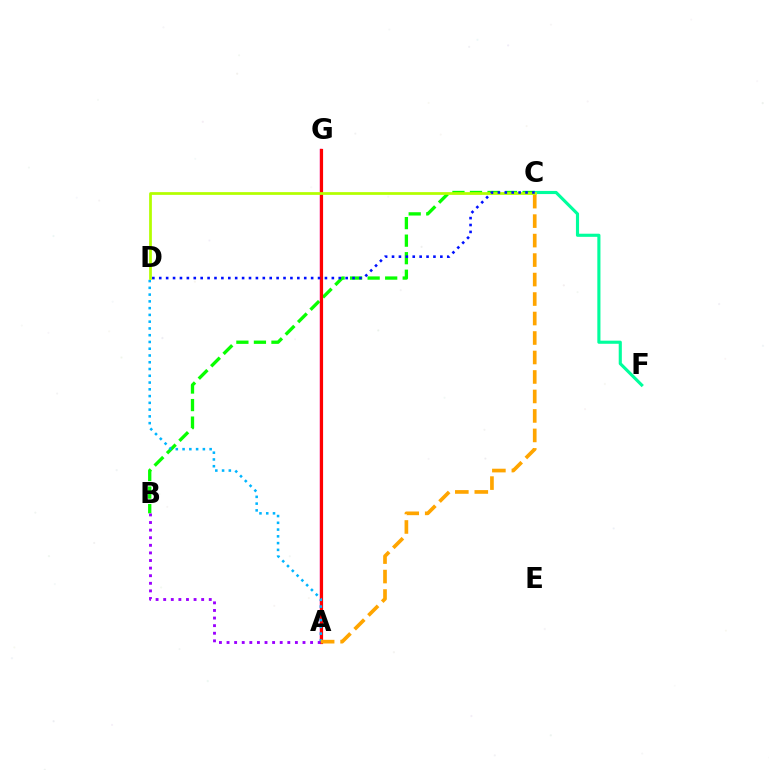{('B', 'C'): [{'color': '#08ff00', 'line_style': 'dashed', 'thickness': 2.38}], ('A', 'G'): [{'color': '#ff00bd', 'line_style': 'solid', 'thickness': 1.71}, {'color': '#ff0000', 'line_style': 'solid', 'thickness': 2.28}], ('A', 'D'): [{'color': '#00b5ff', 'line_style': 'dotted', 'thickness': 1.84}], ('A', 'B'): [{'color': '#9b00ff', 'line_style': 'dotted', 'thickness': 2.06}], ('C', 'F'): [{'color': '#00ff9d', 'line_style': 'solid', 'thickness': 2.25}], ('C', 'D'): [{'color': '#b3ff00', 'line_style': 'solid', 'thickness': 1.98}, {'color': '#0010ff', 'line_style': 'dotted', 'thickness': 1.88}], ('A', 'C'): [{'color': '#ffa500', 'line_style': 'dashed', 'thickness': 2.65}]}